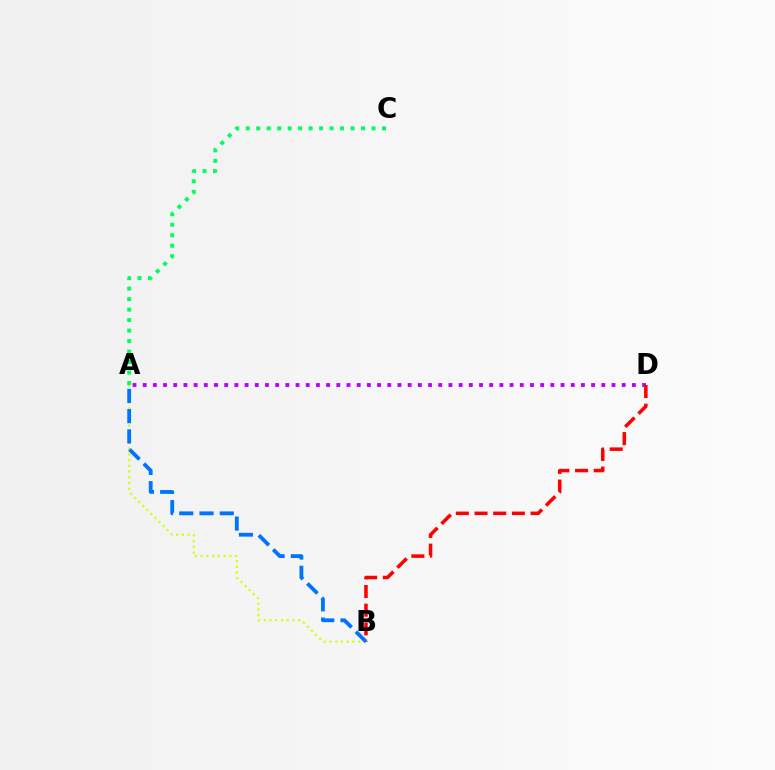{('A', 'B'): [{'color': '#d1ff00', 'line_style': 'dotted', 'thickness': 1.56}, {'color': '#0074ff', 'line_style': 'dashed', 'thickness': 2.75}], ('A', 'D'): [{'color': '#b900ff', 'line_style': 'dotted', 'thickness': 2.77}], ('B', 'D'): [{'color': '#ff0000', 'line_style': 'dashed', 'thickness': 2.54}], ('A', 'C'): [{'color': '#00ff5c', 'line_style': 'dotted', 'thickness': 2.85}]}